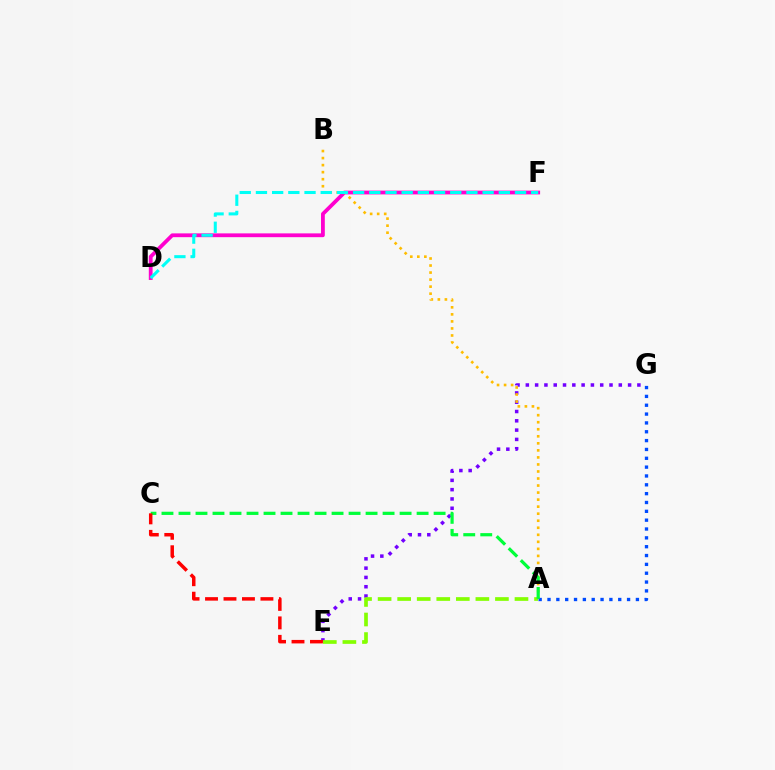{('E', 'G'): [{'color': '#7200ff', 'line_style': 'dotted', 'thickness': 2.53}], ('D', 'F'): [{'color': '#ff00cf', 'line_style': 'solid', 'thickness': 2.73}, {'color': '#00fff6', 'line_style': 'dashed', 'thickness': 2.2}], ('A', 'B'): [{'color': '#ffbd00', 'line_style': 'dotted', 'thickness': 1.91}], ('A', 'G'): [{'color': '#004bff', 'line_style': 'dotted', 'thickness': 2.4}], ('A', 'E'): [{'color': '#84ff00', 'line_style': 'dashed', 'thickness': 2.66}], ('A', 'C'): [{'color': '#00ff39', 'line_style': 'dashed', 'thickness': 2.31}], ('C', 'E'): [{'color': '#ff0000', 'line_style': 'dashed', 'thickness': 2.51}]}